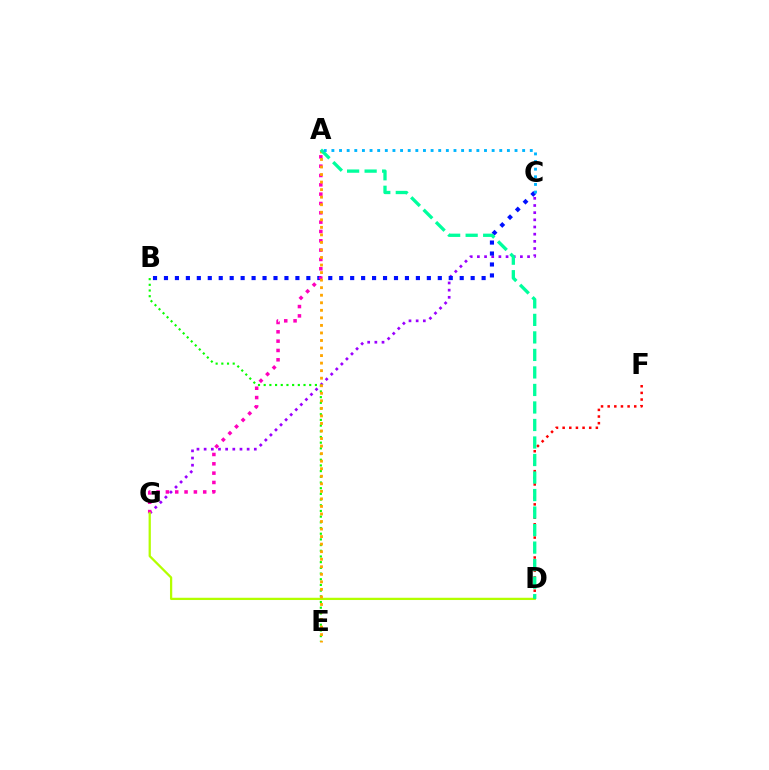{('C', 'G'): [{'color': '#9b00ff', 'line_style': 'dotted', 'thickness': 1.95}], ('B', 'C'): [{'color': '#0010ff', 'line_style': 'dotted', 'thickness': 2.98}], ('A', 'G'): [{'color': '#ff00bd', 'line_style': 'dotted', 'thickness': 2.53}], ('D', 'G'): [{'color': '#b3ff00', 'line_style': 'solid', 'thickness': 1.63}], ('B', 'E'): [{'color': '#08ff00', 'line_style': 'dotted', 'thickness': 1.55}], ('D', 'F'): [{'color': '#ff0000', 'line_style': 'dotted', 'thickness': 1.8}], ('A', 'E'): [{'color': '#ffa500', 'line_style': 'dotted', 'thickness': 2.05}], ('A', 'D'): [{'color': '#00ff9d', 'line_style': 'dashed', 'thickness': 2.38}], ('A', 'C'): [{'color': '#00b5ff', 'line_style': 'dotted', 'thickness': 2.07}]}